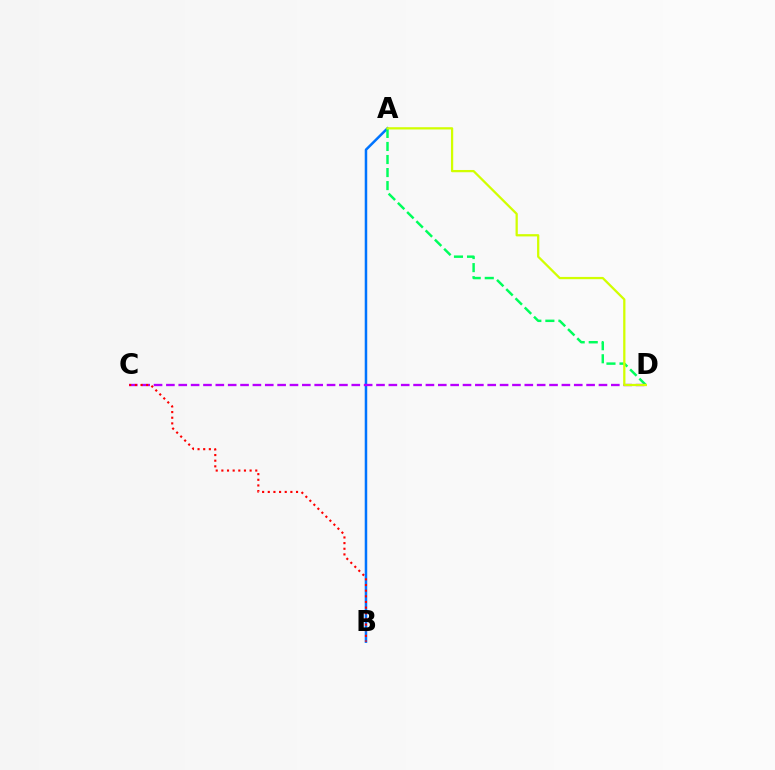{('A', 'B'): [{'color': '#0074ff', 'line_style': 'solid', 'thickness': 1.81}], ('A', 'D'): [{'color': '#00ff5c', 'line_style': 'dashed', 'thickness': 1.77}, {'color': '#d1ff00', 'line_style': 'solid', 'thickness': 1.63}], ('C', 'D'): [{'color': '#b900ff', 'line_style': 'dashed', 'thickness': 1.68}], ('B', 'C'): [{'color': '#ff0000', 'line_style': 'dotted', 'thickness': 1.54}]}